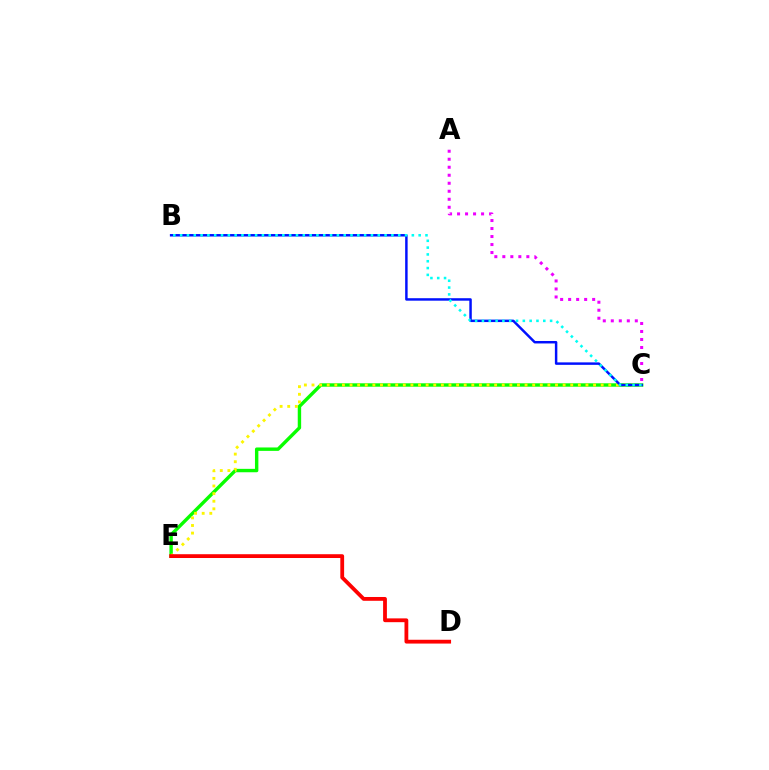{('C', 'E'): [{'color': '#08ff00', 'line_style': 'solid', 'thickness': 2.45}, {'color': '#fcf500', 'line_style': 'dotted', 'thickness': 2.07}], ('D', 'E'): [{'color': '#ff0000', 'line_style': 'solid', 'thickness': 2.74}], ('B', 'C'): [{'color': '#0010ff', 'line_style': 'solid', 'thickness': 1.78}, {'color': '#00fff6', 'line_style': 'dotted', 'thickness': 1.85}], ('A', 'C'): [{'color': '#ee00ff', 'line_style': 'dotted', 'thickness': 2.17}]}